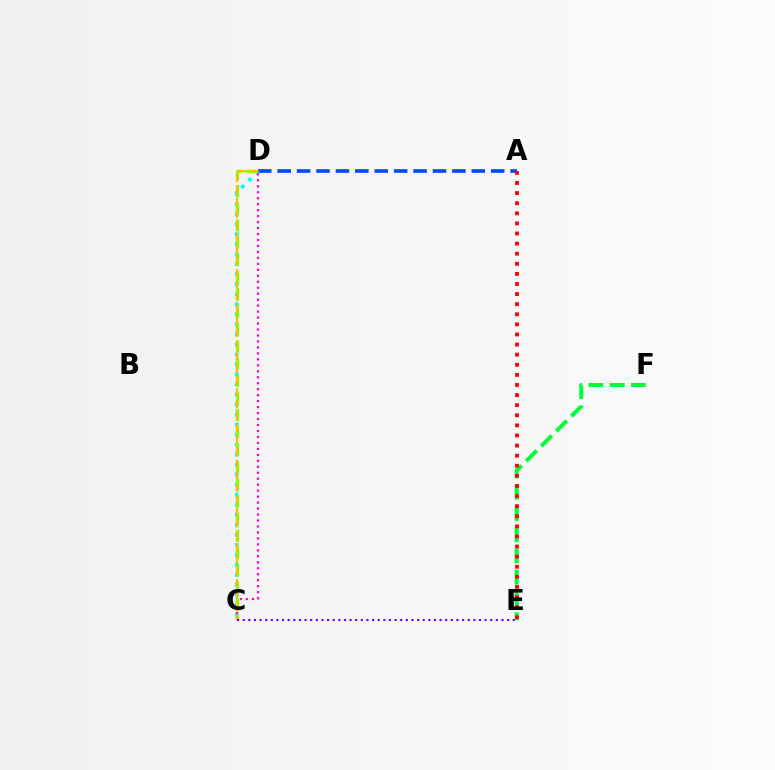{('C', 'D'): [{'color': '#00fff6', 'line_style': 'dotted', 'thickness': 2.72}, {'color': '#ff00cf', 'line_style': 'dotted', 'thickness': 1.62}, {'color': '#84ff00', 'line_style': 'dashed', 'thickness': 2.34}, {'color': '#ffbd00', 'line_style': 'dashed', 'thickness': 1.62}], ('A', 'D'): [{'color': '#004bff', 'line_style': 'dashed', 'thickness': 2.64}], ('E', 'F'): [{'color': '#00ff39', 'line_style': 'dashed', 'thickness': 2.89}], ('A', 'E'): [{'color': '#ff0000', 'line_style': 'dotted', 'thickness': 2.74}], ('C', 'E'): [{'color': '#7200ff', 'line_style': 'dotted', 'thickness': 1.53}]}